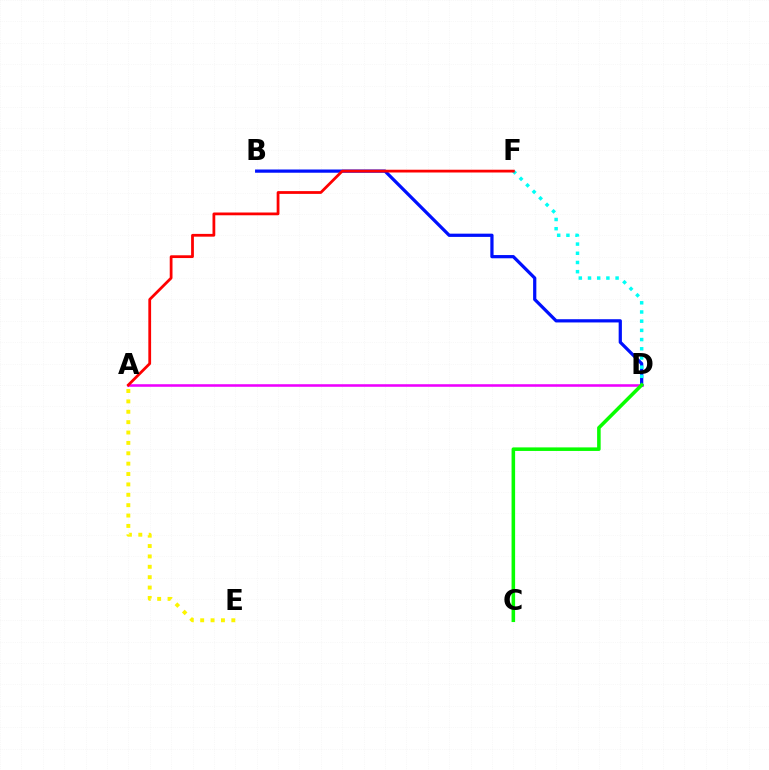{('B', 'D'): [{'color': '#0010ff', 'line_style': 'solid', 'thickness': 2.33}], ('D', 'F'): [{'color': '#00fff6', 'line_style': 'dotted', 'thickness': 2.5}], ('A', 'E'): [{'color': '#fcf500', 'line_style': 'dotted', 'thickness': 2.82}], ('A', 'D'): [{'color': '#ee00ff', 'line_style': 'solid', 'thickness': 1.84}], ('C', 'D'): [{'color': '#08ff00', 'line_style': 'solid', 'thickness': 2.56}], ('A', 'F'): [{'color': '#ff0000', 'line_style': 'solid', 'thickness': 1.99}]}